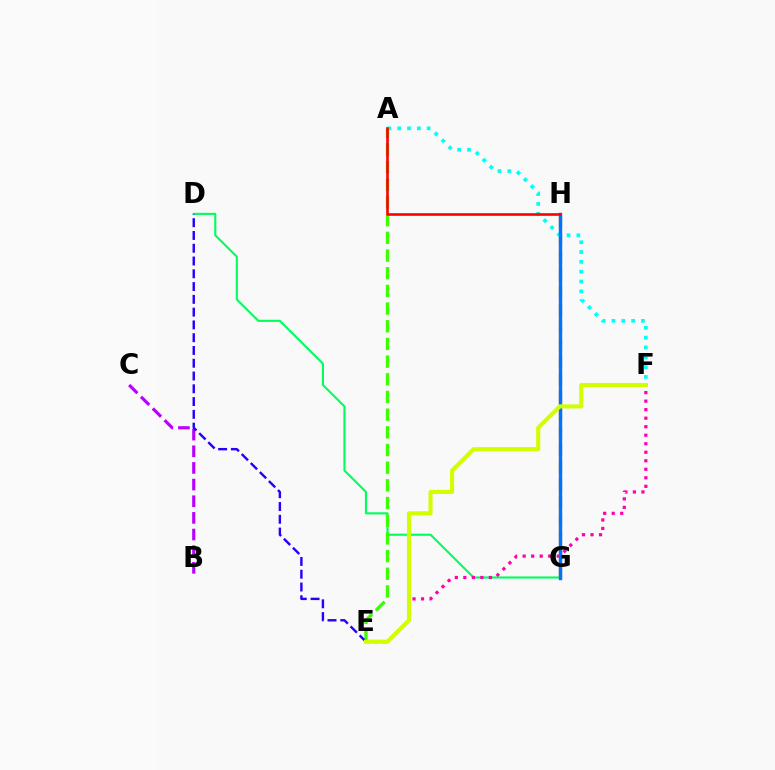{('G', 'H'): [{'color': '#ff9400', 'line_style': 'dashed', 'thickness': 2.38}, {'color': '#0074ff', 'line_style': 'solid', 'thickness': 2.46}], ('D', 'G'): [{'color': '#00ff5c', 'line_style': 'solid', 'thickness': 1.52}], ('E', 'F'): [{'color': '#ff00ac', 'line_style': 'dotted', 'thickness': 2.31}, {'color': '#d1ff00', 'line_style': 'solid', 'thickness': 2.95}], ('A', 'F'): [{'color': '#00fff6', 'line_style': 'dotted', 'thickness': 2.67}], ('B', 'C'): [{'color': '#b900ff', 'line_style': 'dashed', 'thickness': 2.26}], ('A', 'E'): [{'color': '#3dff00', 'line_style': 'dashed', 'thickness': 2.4}], ('A', 'H'): [{'color': '#ff0000', 'line_style': 'solid', 'thickness': 1.89}], ('D', 'E'): [{'color': '#2500ff', 'line_style': 'dashed', 'thickness': 1.74}]}